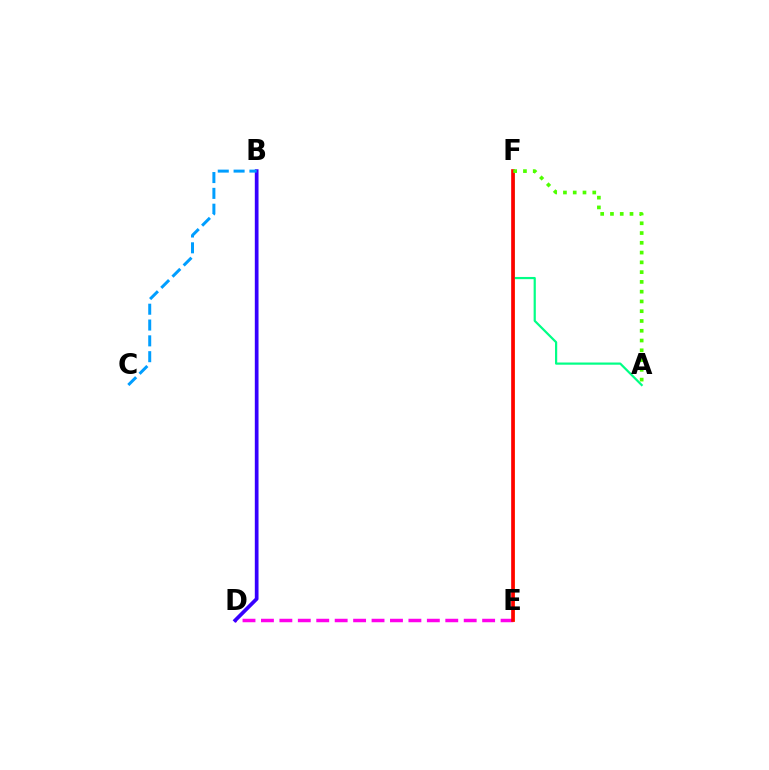{('E', 'F'): [{'color': '#ffd500', 'line_style': 'solid', 'thickness': 2.0}, {'color': '#ff0000', 'line_style': 'solid', 'thickness': 2.63}], ('A', 'F'): [{'color': '#00ff86', 'line_style': 'solid', 'thickness': 1.59}, {'color': '#4fff00', 'line_style': 'dotted', 'thickness': 2.65}], ('D', 'E'): [{'color': '#ff00ed', 'line_style': 'dashed', 'thickness': 2.5}], ('B', 'D'): [{'color': '#3700ff', 'line_style': 'solid', 'thickness': 2.67}], ('B', 'C'): [{'color': '#009eff', 'line_style': 'dashed', 'thickness': 2.15}]}